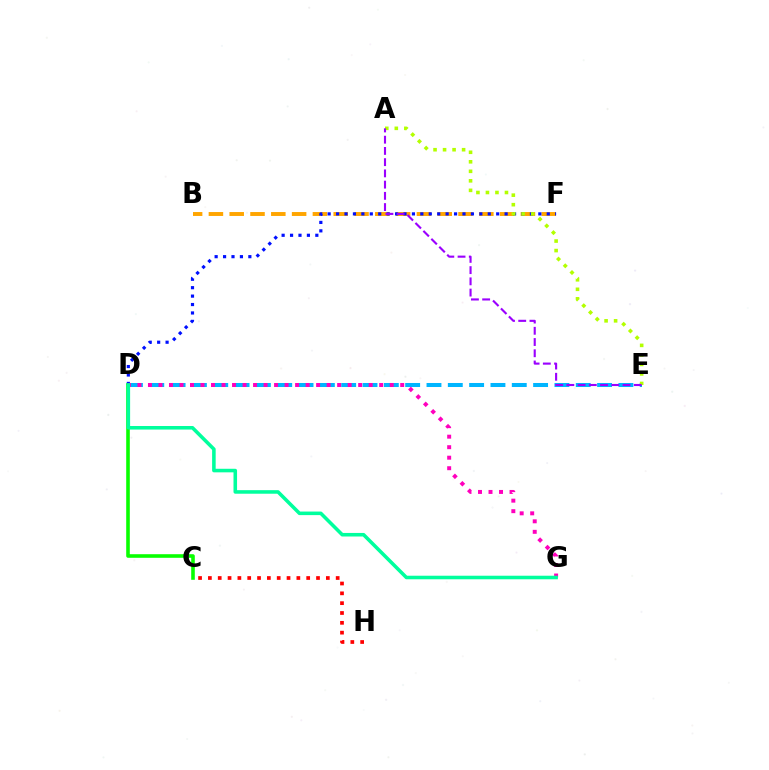{('B', 'F'): [{'color': '#ffa500', 'line_style': 'dashed', 'thickness': 2.83}], ('D', 'F'): [{'color': '#0010ff', 'line_style': 'dotted', 'thickness': 2.29}], ('C', 'D'): [{'color': '#08ff00', 'line_style': 'solid', 'thickness': 2.58}], ('C', 'H'): [{'color': '#ff0000', 'line_style': 'dotted', 'thickness': 2.67}], ('D', 'E'): [{'color': '#00b5ff', 'line_style': 'dashed', 'thickness': 2.9}], ('A', 'E'): [{'color': '#b3ff00', 'line_style': 'dotted', 'thickness': 2.59}, {'color': '#9b00ff', 'line_style': 'dashed', 'thickness': 1.53}], ('D', 'G'): [{'color': '#ff00bd', 'line_style': 'dotted', 'thickness': 2.86}, {'color': '#00ff9d', 'line_style': 'solid', 'thickness': 2.56}]}